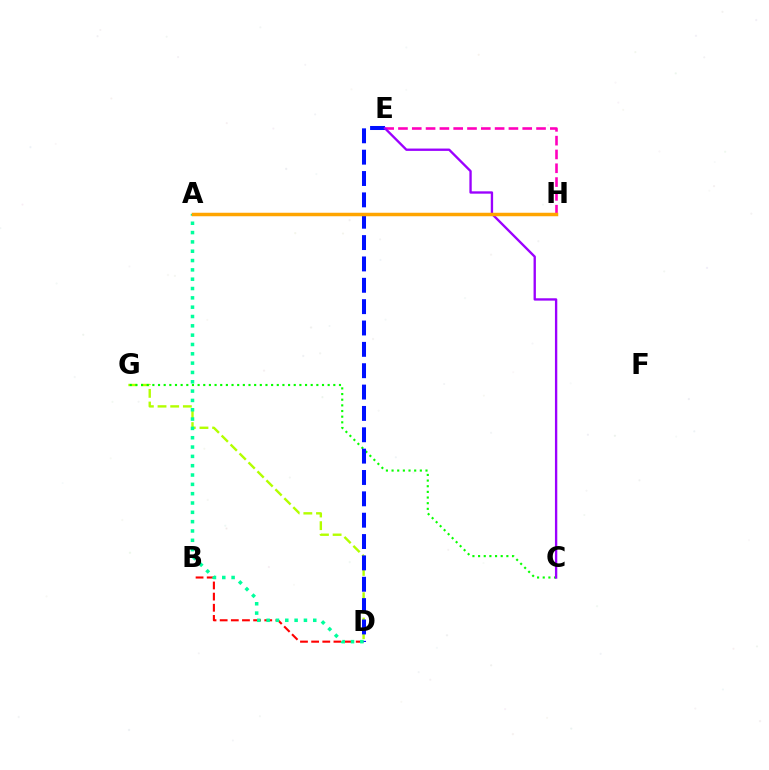{('D', 'G'): [{'color': '#b3ff00', 'line_style': 'dashed', 'thickness': 1.72}], ('C', 'G'): [{'color': '#08ff00', 'line_style': 'dotted', 'thickness': 1.54}], ('A', 'H'): [{'color': '#00b5ff', 'line_style': 'solid', 'thickness': 2.14}, {'color': '#ffa500', 'line_style': 'solid', 'thickness': 2.52}], ('B', 'D'): [{'color': '#ff0000', 'line_style': 'dashed', 'thickness': 1.51}], ('D', 'E'): [{'color': '#0010ff', 'line_style': 'dashed', 'thickness': 2.9}], ('A', 'D'): [{'color': '#00ff9d', 'line_style': 'dotted', 'thickness': 2.53}], ('E', 'H'): [{'color': '#ff00bd', 'line_style': 'dashed', 'thickness': 1.88}], ('C', 'E'): [{'color': '#9b00ff', 'line_style': 'solid', 'thickness': 1.69}]}